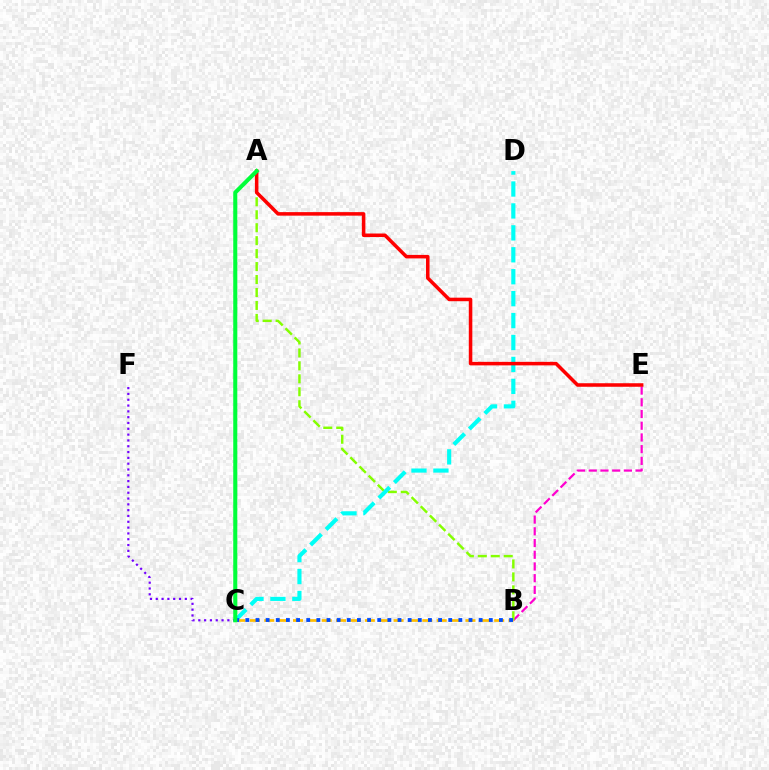{('B', 'E'): [{'color': '#ff00cf', 'line_style': 'dashed', 'thickness': 1.59}], ('B', 'C'): [{'color': '#ffbd00', 'line_style': 'dashed', 'thickness': 1.95}, {'color': '#004bff', 'line_style': 'dotted', 'thickness': 2.76}], ('A', 'B'): [{'color': '#84ff00', 'line_style': 'dashed', 'thickness': 1.76}], ('C', 'D'): [{'color': '#00fff6', 'line_style': 'dashed', 'thickness': 2.98}], ('C', 'F'): [{'color': '#7200ff', 'line_style': 'dotted', 'thickness': 1.58}], ('A', 'E'): [{'color': '#ff0000', 'line_style': 'solid', 'thickness': 2.54}], ('A', 'C'): [{'color': '#00ff39', 'line_style': 'solid', 'thickness': 2.93}]}